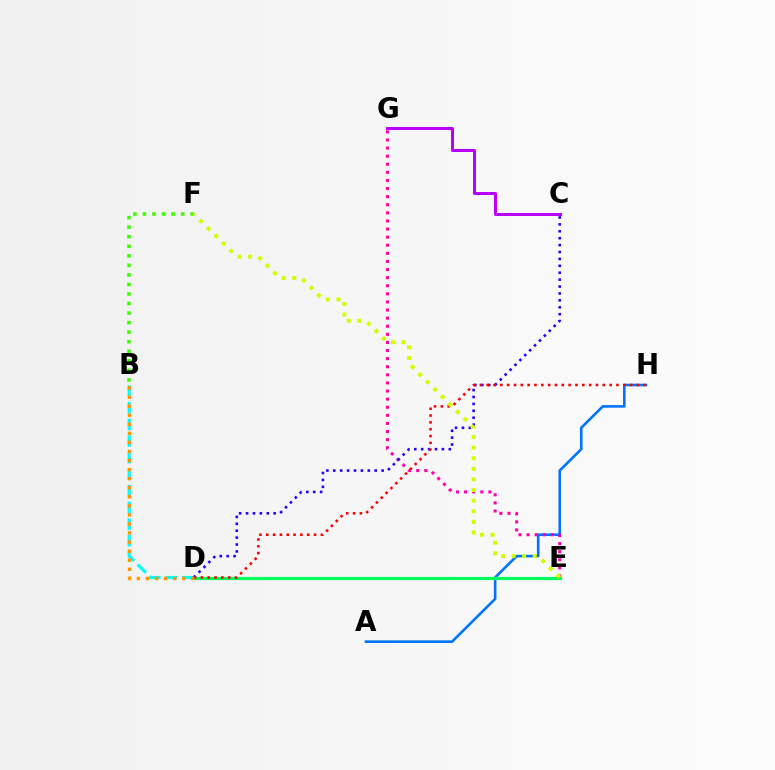{('A', 'H'): [{'color': '#0074ff', 'line_style': 'solid', 'thickness': 1.88}], ('B', 'F'): [{'color': '#3dff00', 'line_style': 'dotted', 'thickness': 2.59}], ('E', 'G'): [{'color': '#ff00ac', 'line_style': 'dotted', 'thickness': 2.2}], ('B', 'D'): [{'color': '#00fff6', 'line_style': 'dashed', 'thickness': 2.26}, {'color': '#ff9400', 'line_style': 'dotted', 'thickness': 2.46}], ('C', 'D'): [{'color': '#2500ff', 'line_style': 'dotted', 'thickness': 1.88}], ('C', 'G'): [{'color': '#b900ff', 'line_style': 'solid', 'thickness': 2.18}], ('D', 'E'): [{'color': '#00ff5c', 'line_style': 'solid', 'thickness': 2.27}], ('D', 'H'): [{'color': '#ff0000', 'line_style': 'dotted', 'thickness': 1.86}], ('E', 'F'): [{'color': '#d1ff00', 'line_style': 'dotted', 'thickness': 2.88}]}